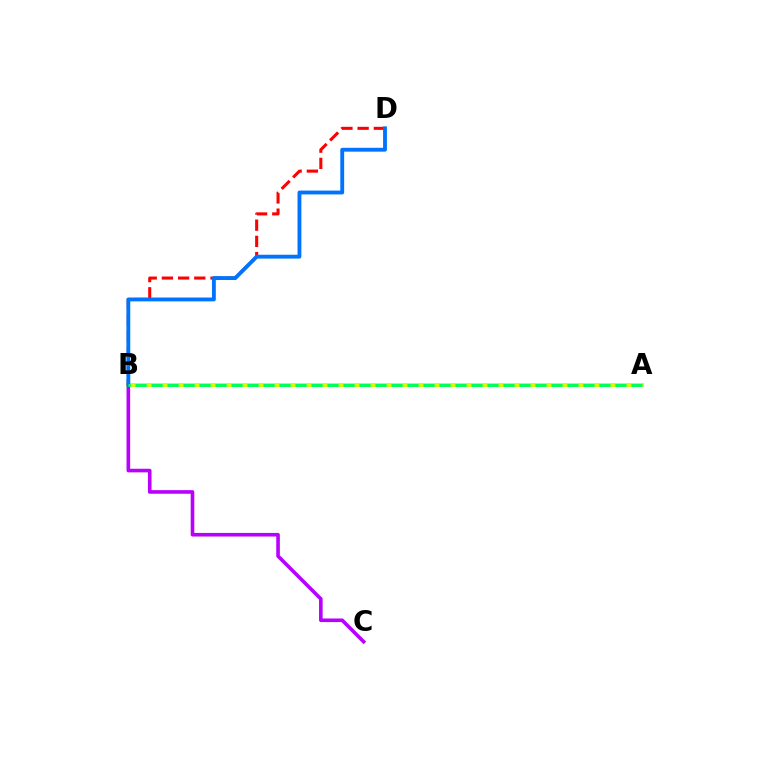{('B', 'C'): [{'color': '#b900ff', 'line_style': 'solid', 'thickness': 2.6}], ('A', 'B'): [{'color': '#d1ff00', 'line_style': 'solid', 'thickness': 2.84}, {'color': '#00ff5c', 'line_style': 'dashed', 'thickness': 2.17}], ('B', 'D'): [{'color': '#ff0000', 'line_style': 'dashed', 'thickness': 2.2}, {'color': '#0074ff', 'line_style': 'solid', 'thickness': 2.77}]}